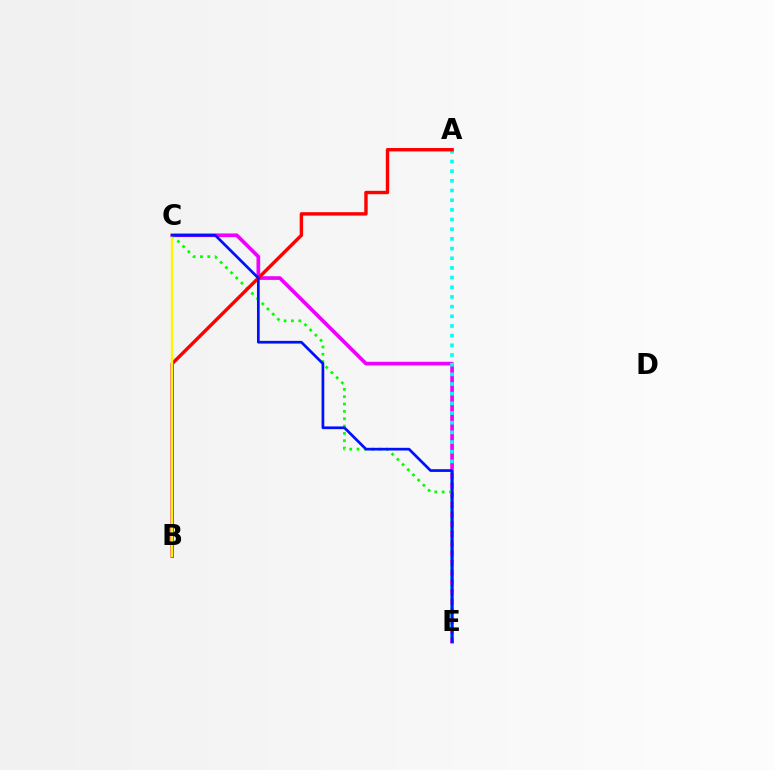{('C', 'E'): [{'color': '#ee00ff', 'line_style': 'solid', 'thickness': 2.65}, {'color': '#08ff00', 'line_style': 'dotted', 'thickness': 1.99}, {'color': '#0010ff', 'line_style': 'solid', 'thickness': 1.95}], ('A', 'E'): [{'color': '#00fff6', 'line_style': 'dotted', 'thickness': 2.63}], ('A', 'B'): [{'color': '#ff0000', 'line_style': 'solid', 'thickness': 2.45}], ('B', 'C'): [{'color': '#fcf500', 'line_style': 'solid', 'thickness': 1.7}]}